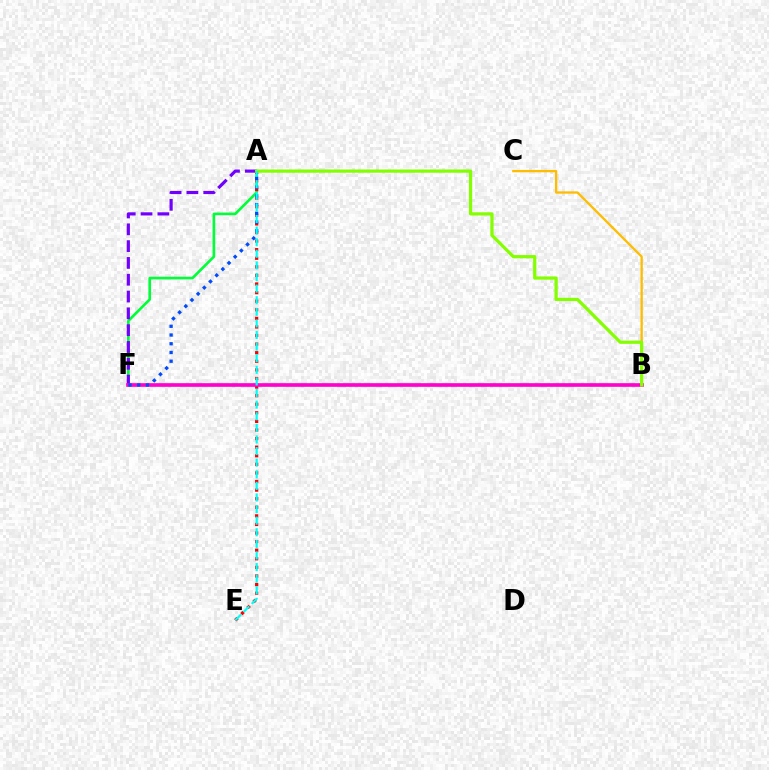{('B', 'C'): [{'color': '#ffbd00', 'line_style': 'solid', 'thickness': 1.66}], ('A', 'F'): [{'color': '#00ff39', 'line_style': 'solid', 'thickness': 1.91}, {'color': '#7200ff', 'line_style': 'dashed', 'thickness': 2.28}, {'color': '#004bff', 'line_style': 'dotted', 'thickness': 2.37}], ('A', 'E'): [{'color': '#ff0000', 'line_style': 'dotted', 'thickness': 2.33}, {'color': '#00fff6', 'line_style': 'dashed', 'thickness': 1.58}], ('B', 'F'): [{'color': '#ff00cf', 'line_style': 'solid', 'thickness': 2.63}], ('A', 'B'): [{'color': '#84ff00', 'line_style': 'solid', 'thickness': 2.33}]}